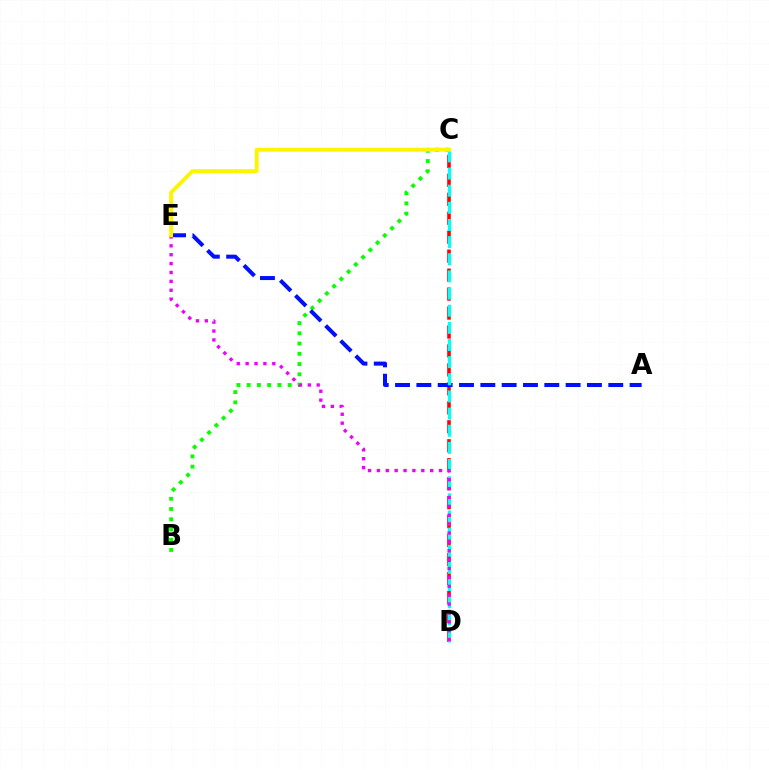{('C', 'D'): [{'color': '#ff0000', 'line_style': 'dashed', 'thickness': 2.58}, {'color': '#00fff6', 'line_style': 'dashed', 'thickness': 2.33}], ('B', 'C'): [{'color': '#08ff00', 'line_style': 'dotted', 'thickness': 2.78}], ('A', 'E'): [{'color': '#0010ff', 'line_style': 'dashed', 'thickness': 2.9}], ('D', 'E'): [{'color': '#ee00ff', 'line_style': 'dotted', 'thickness': 2.41}], ('C', 'E'): [{'color': '#fcf500', 'line_style': 'solid', 'thickness': 2.8}]}